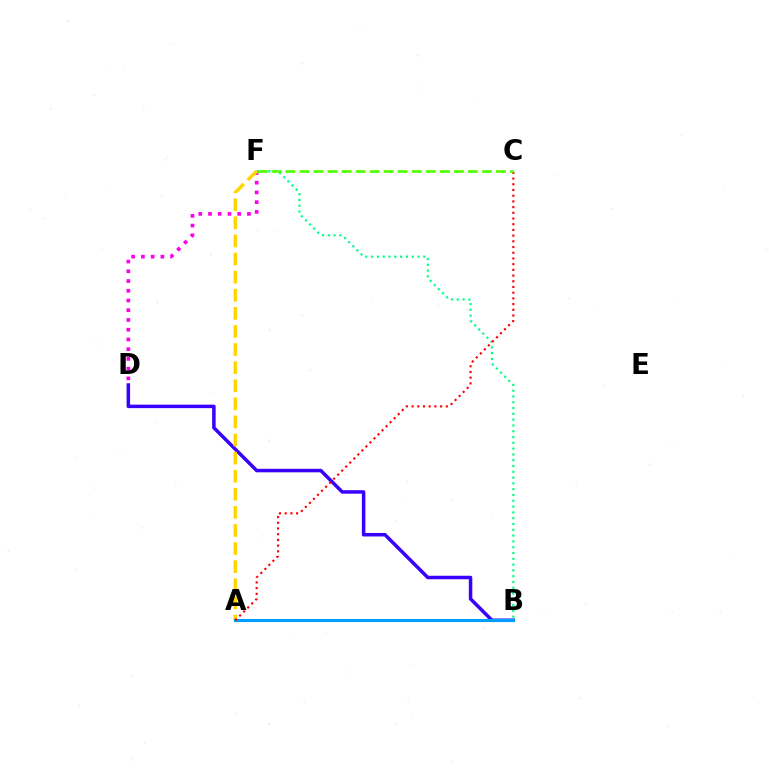{('D', 'F'): [{'color': '#ff00ed', 'line_style': 'dotted', 'thickness': 2.64}], ('B', 'F'): [{'color': '#00ff86', 'line_style': 'dotted', 'thickness': 1.57}], ('B', 'D'): [{'color': '#3700ff', 'line_style': 'solid', 'thickness': 2.52}], ('A', 'F'): [{'color': '#ffd500', 'line_style': 'dashed', 'thickness': 2.46}], ('A', 'B'): [{'color': '#009eff', 'line_style': 'solid', 'thickness': 2.21}], ('A', 'C'): [{'color': '#ff0000', 'line_style': 'dotted', 'thickness': 1.55}], ('C', 'F'): [{'color': '#4fff00', 'line_style': 'dashed', 'thickness': 1.91}]}